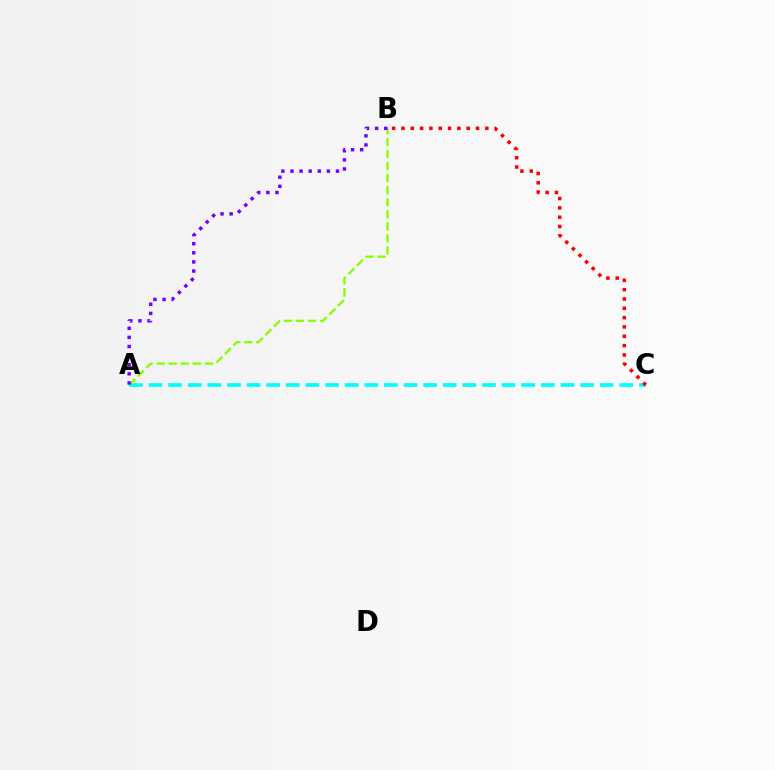{('A', 'B'): [{'color': '#84ff00', 'line_style': 'dashed', 'thickness': 1.64}, {'color': '#7200ff', 'line_style': 'dotted', 'thickness': 2.47}], ('A', 'C'): [{'color': '#00fff6', 'line_style': 'dashed', 'thickness': 2.67}], ('B', 'C'): [{'color': '#ff0000', 'line_style': 'dotted', 'thickness': 2.53}]}